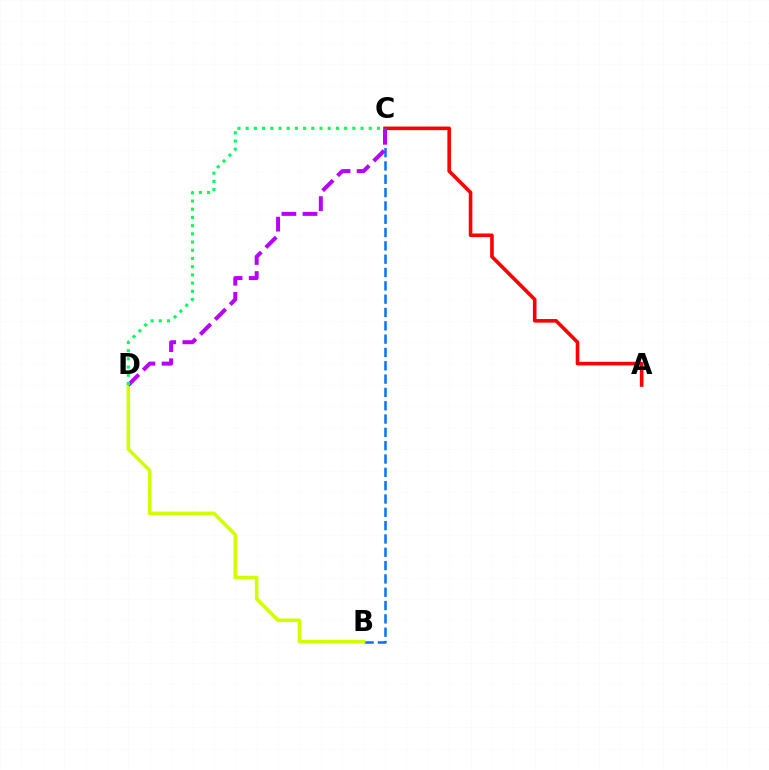{('A', 'C'): [{'color': '#ff0000', 'line_style': 'solid', 'thickness': 2.59}], ('B', 'C'): [{'color': '#0074ff', 'line_style': 'dashed', 'thickness': 1.81}], ('B', 'D'): [{'color': '#d1ff00', 'line_style': 'solid', 'thickness': 2.56}], ('C', 'D'): [{'color': '#b900ff', 'line_style': 'dashed', 'thickness': 2.87}, {'color': '#00ff5c', 'line_style': 'dotted', 'thickness': 2.23}]}